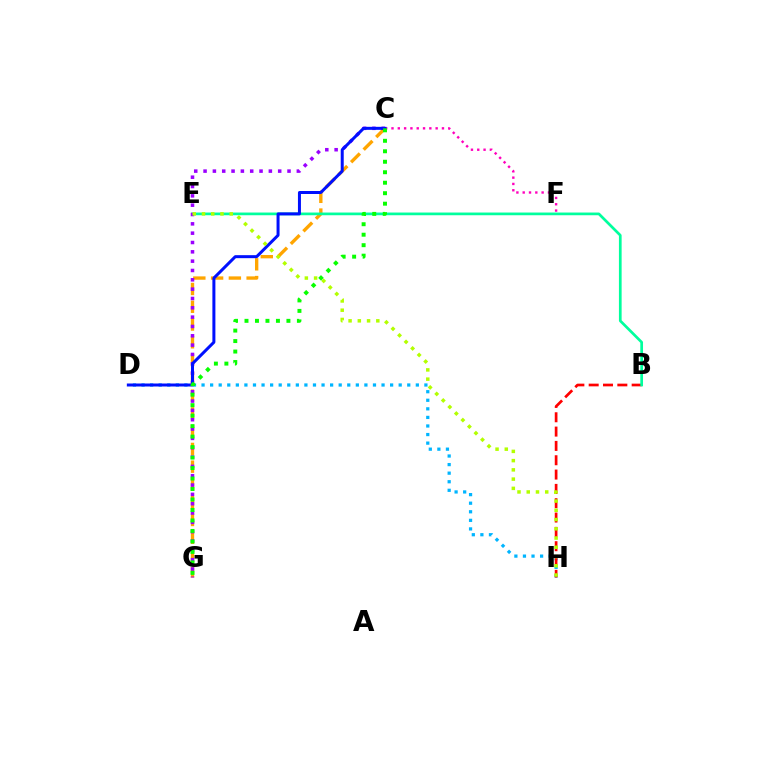{('D', 'H'): [{'color': '#00b5ff', 'line_style': 'dotted', 'thickness': 2.33}], ('B', 'H'): [{'color': '#ff0000', 'line_style': 'dashed', 'thickness': 1.95}], ('C', 'G'): [{'color': '#ffa500', 'line_style': 'dashed', 'thickness': 2.41}, {'color': '#9b00ff', 'line_style': 'dotted', 'thickness': 2.53}, {'color': '#08ff00', 'line_style': 'dotted', 'thickness': 2.85}], ('B', 'E'): [{'color': '#00ff9d', 'line_style': 'solid', 'thickness': 1.95}], ('C', 'F'): [{'color': '#ff00bd', 'line_style': 'dotted', 'thickness': 1.71}], ('C', 'D'): [{'color': '#0010ff', 'line_style': 'solid', 'thickness': 2.16}], ('E', 'H'): [{'color': '#b3ff00', 'line_style': 'dotted', 'thickness': 2.51}]}